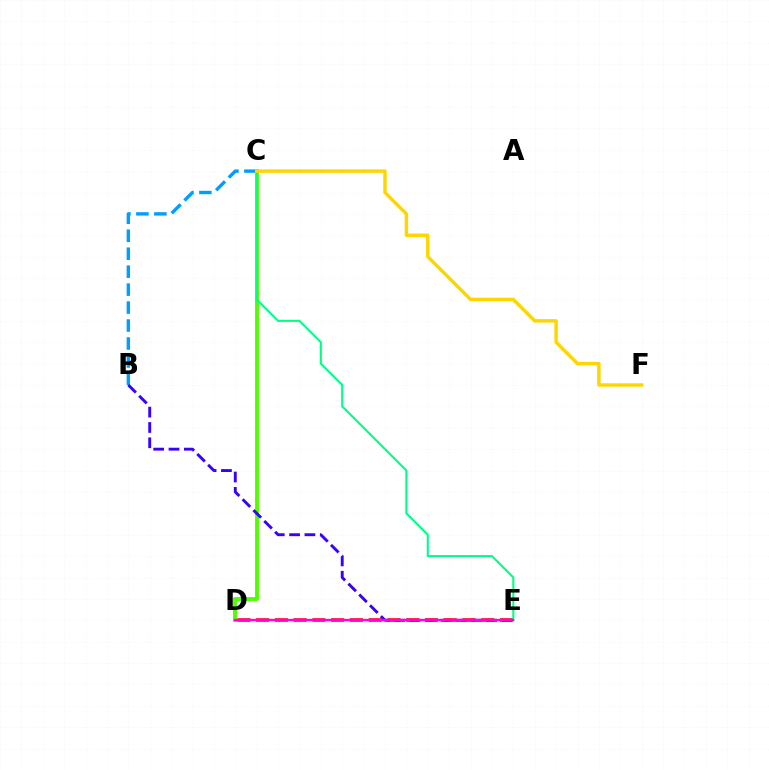{('B', 'C'): [{'color': '#009eff', 'line_style': 'dashed', 'thickness': 2.44}], ('C', 'D'): [{'color': '#4fff00', 'line_style': 'solid', 'thickness': 2.79}], ('B', 'E'): [{'color': '#3700ff', 'line_style': 'dashed', 'thickness': 2.08}], ('D', 'E'): [{'color': '#ff0000', 'line_style': 'dashed', 'thickness': 2.55}, {'color': '#ff00ed', 'line_style': 'solid', 'thickness': 1.68}], ('C', 'E'): [{'color': '#00ff86', 'line_style': 'solid', 'thickness': 1.51}], ('C', 'F'): [{'color': '#ffd500', 'line_style': 'solid', 'thickness': 2.47}]}